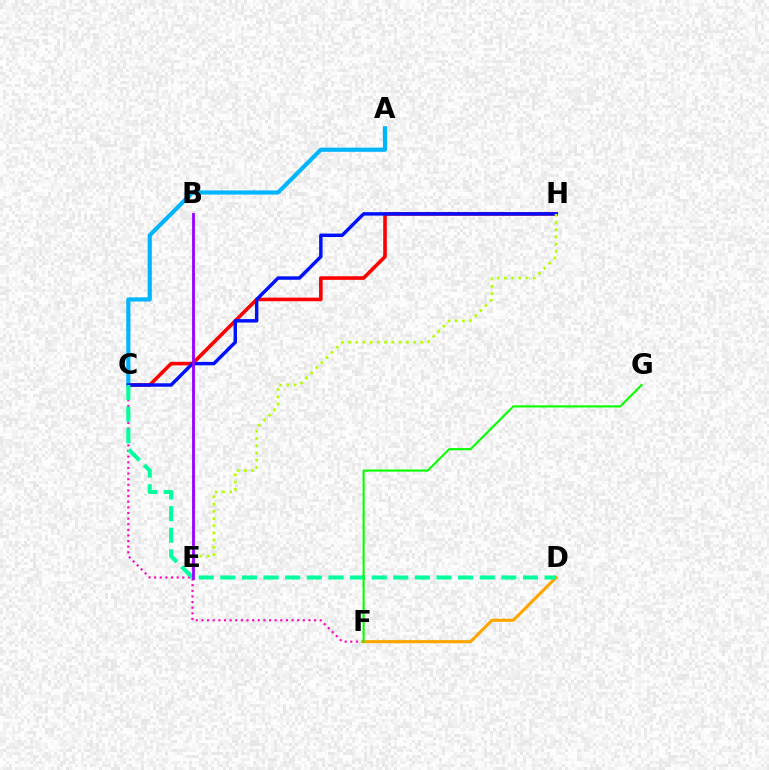{('C', 'F'): [{'color': '#ff00bd', 'line_style': 'dotted', 'thickness': 1.53}], ('C', 'H'): [{'color': '#ff0000', 'line_style': 'solid', 'thickness': 2.59}, {'color': '#0010ff', 'line_style': 'solid', 'thickness': 2.48}], ('A', 'C'): [{'color': '#00b5ff', 'line_style': 'solid', 'thickness': 3.0}], ('E', 'H'): [{'color': '#b3ff00', 'line_style': 'dotted', 'thickness': 1.96}], ('D', 'F'): [{'color': '#ffa500', 'line_style': 'solid', 'thickness': 2.25}], ('C', 'D'): [{'color': '#00ff9d', 'line_style': 'dashed', 'thickness': 2.94}], ('F', 'G'): [{'color': '#08ff00', 'line_style': 'solid', 'thickness': 1.53}], ('B', 'E'): [{'color': '#9b00ff', 'line_style': 'solid', 'thickness': 2.03}]}